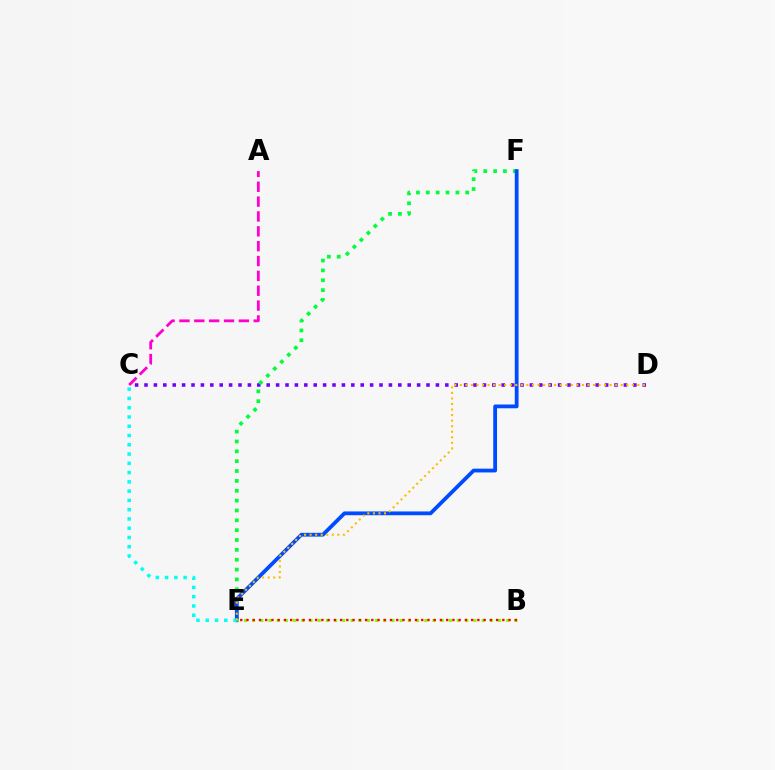{('C', 'D'): [{'color': '#7200ff', 'line_style': 'dotted', 'thickness': 2.55}], ('E', 'F'): [{'color': '#00ff39', 'line_style': 'dotted', 'thickness': 2.68}, {'color': '#004bff', 'line_style': 'solid', 'thickness': 2.73}], ('C', 'E'): [{'color': '#00fff6', 'line_style': 'dotted', 'thickness': 2.52}], ('D', 'E'): [{'color': '#ffbd00', 'line_style': 'dotted', 'thickness': 1.51}], ('A', 'C'): [{'color': '#ff00cf', 'line_style': 'dashed', 'thickness': 2.02}], ('B', 'E'): [{'color': '#84ff00', 'line_style': 'dotted', 'thickness': 2.23}, {'color': '#ff0000', 'line_style': 'dotted', 'thickness': 1.7}]}